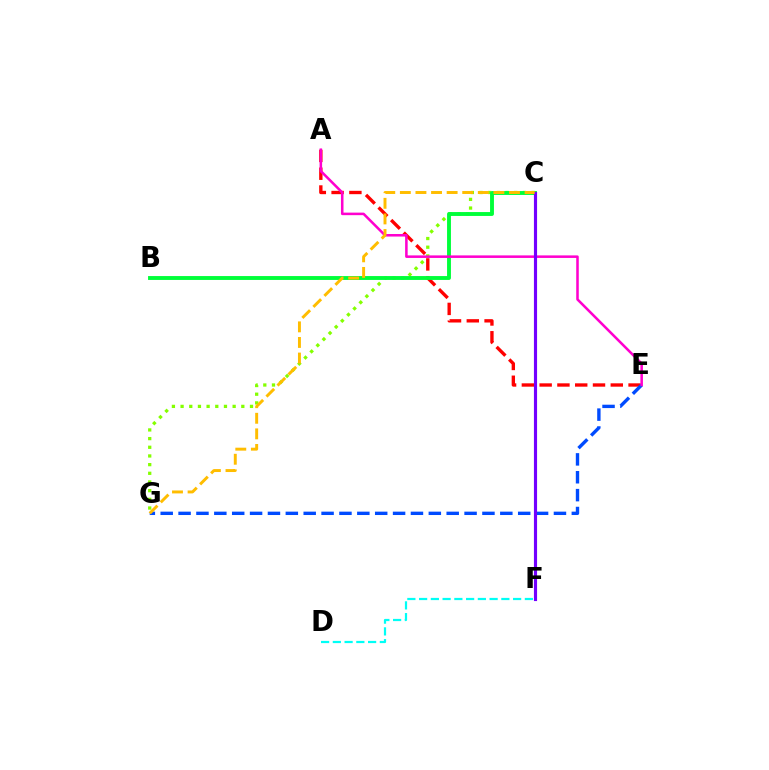{('A', 'E'): [{'color': '#ff0000', 'line_style': 'dashed', 'thickness': 2.42}, {'color': '#ff00cf', 'line_style': 'solid', 'thickness': 1.83}], ('C', 'G'): [{'color': '#84ff00', 'line_style': 'dotted', 'thickness': 2.36}, {'color': '#ffbd00', 'line_style': 'dashed', 'thickness': 2.12}], ('B', 'C'): [{'color': '#00ff39', 'line_style': 'solid', 'thickness': 2.8}], ('E', 'G'): [{'color': '#004bff', 'line_style': 'dashed', 'thickness': 2.43}], ('D', 'F'): [{'color': '#00fff6', 'line_style': 'dashed', 'thickness': 1.6}], ('C', 'F'): [{'color': '#7200ff', 'line_style': 'solid', 'thickness': 2.26}]}